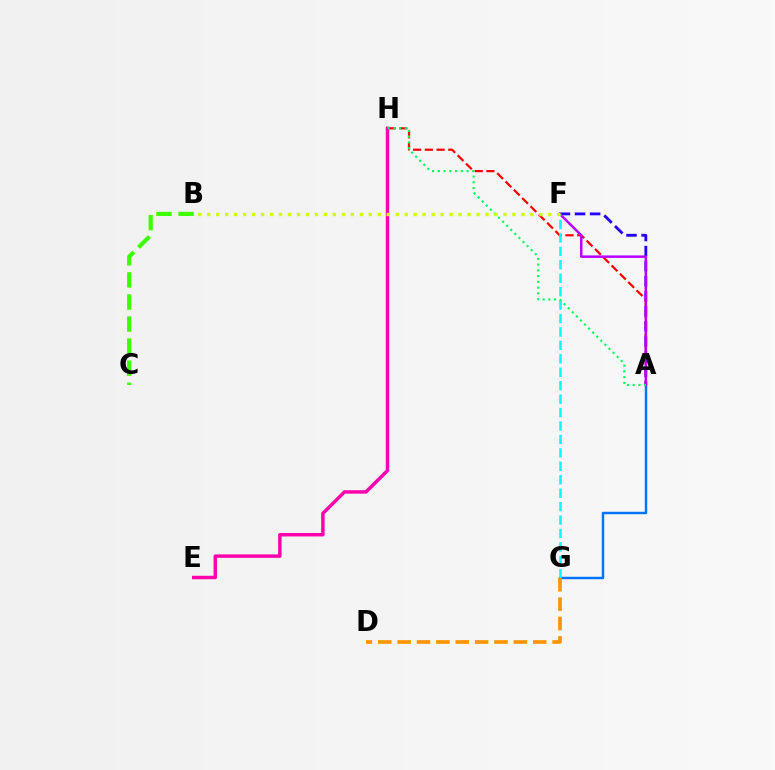{('A', 'G'): [{'color': '#0074ff', 'line_style': 'solid', 'thickness': 1.76}], ('A', 'F'): [{'color': '#2500ff', 'line_style': 'dashed', 'thickness': 2.05}, {'color': '#b900ff', 'line_style': 'solid', 'thickness': 1.81}], ('A', 'H'): [{'color': '#ff0000', 'line_style': 'dashed', 'thickness': 1.59}, {'color': '#00ff5c', 'line_style': 'dotted', 'thickness': 1.56}], ('F', 'G'): [{'color': '#00fff6', 'line_style': 'dashed', 'thickness': 1.83}], ('E', 'H'): [{'color': '#ff00ac', 'line_style': 'solid', 'thickness': 2.49}], ('D', 'G'): [{'color': '#ff9400', 'line_style': 'dashed', 'thickness': 2.63}], ('B', 'C'): [{'color': '#3dff00', 'line_style': 'dashed', 'thickness': 3.0}], ('B', 'F'): [{'color': '#d1ff00', 'line_style': 'dotted', 'thickness': 2.44}]}